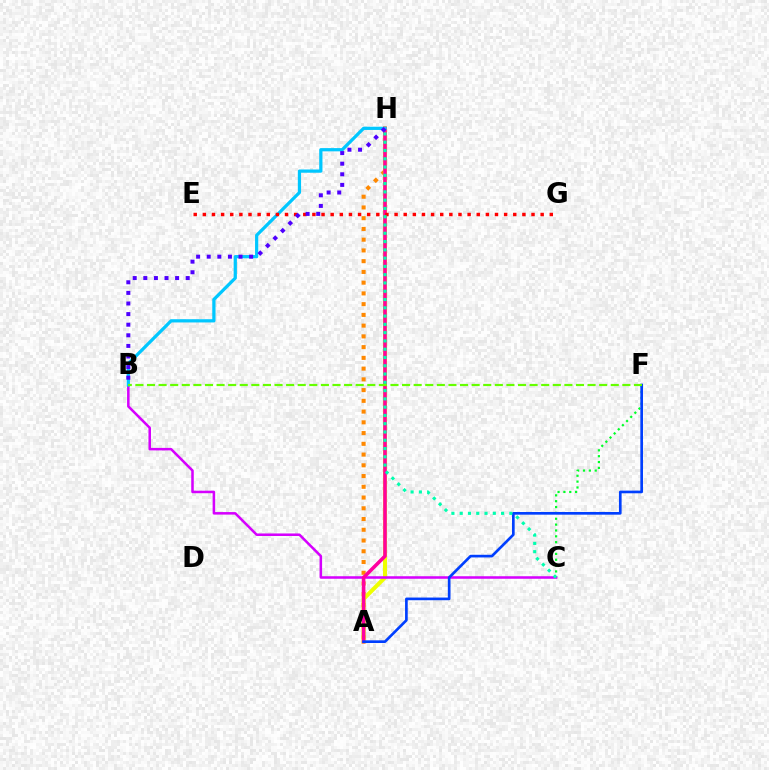{('C', 'F'): [{'color': '#00ff27', 'line_style': 'dotted', 'thickness': 1.59}], ('A', 'H'): [{'color': '#ff8800', 'line_style': 'dotted', 'thickness': 2.92}, {'color': '#eeff00', 'line_style': 'solid', 'thickness': 2.91}, {'color': '#ff00a0', 'line_style': 'solid', 'thickness': 2.56}], ('B', 'C'): [{'color': '#d600ff', 'line_style': 'solid', 'thickness': 1.82}], ('B', 'H'): [{'color': '#00c7ff', 'line_style': 'solid', 'thickness': 2.33}, {'color': '#4f00ff', 'line_style': 'dotted', 'thickness': 2.88}], ('A', 'F'): [{'color': '#003fff', 'line_style': 'solid', 'thickness': 1.92}], ('E', 'G'): [{'color': '#ff0000', 'line_style': 'dotted', 'thickness': 2.48}], ('C', 'H'): [{'color': '#00ffaf', 'line_style': 'dotted', 'thickness': 2.25}], ('B', 'F'): [{'color': '#66ff00', 'line_style': 'dashed', 'thickness': 1.58}]}